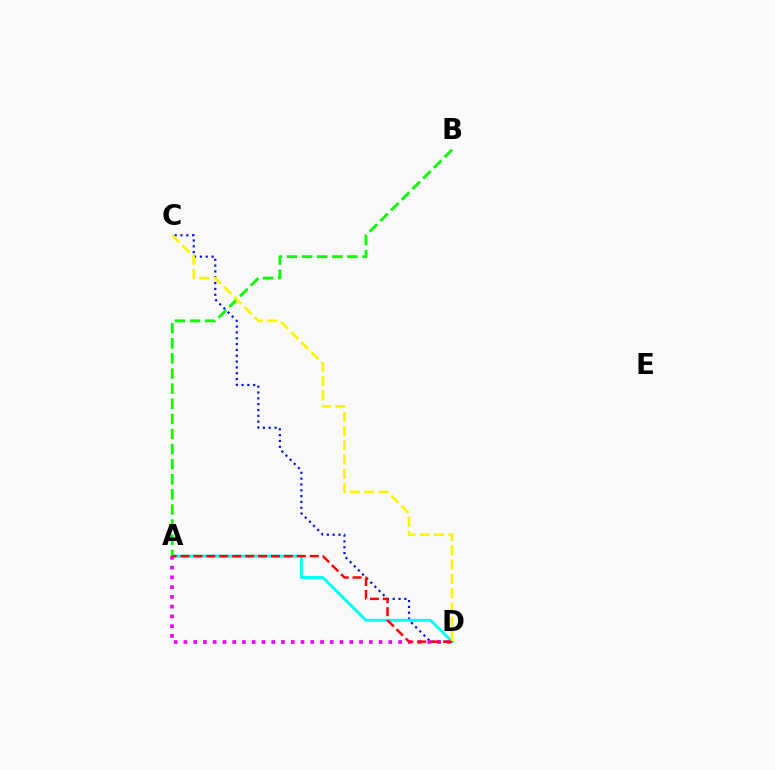{('C', 'D'): [{'color': '#0010ff', 'line_style': 'dotted', 'thickness': 1.58}, {'color': '#fcf500', 'line_style': 'dashed', 'thickness': 1.94}], ('A', 'D'): [{'color': '#00fff6', 'line_style': 'solid', 'thickness': 2.1}, {'color': '#ee00ff', 'line_style': 'dotted', 'thickness': 2.65}, {'color': '#ff0000', 'line_style': 'dashed', 'thickness': 1.75}], ('A', 'B'): [{'color': '#08ff00', 'line_style': 'dashed', 'thickness': 2.05}]}